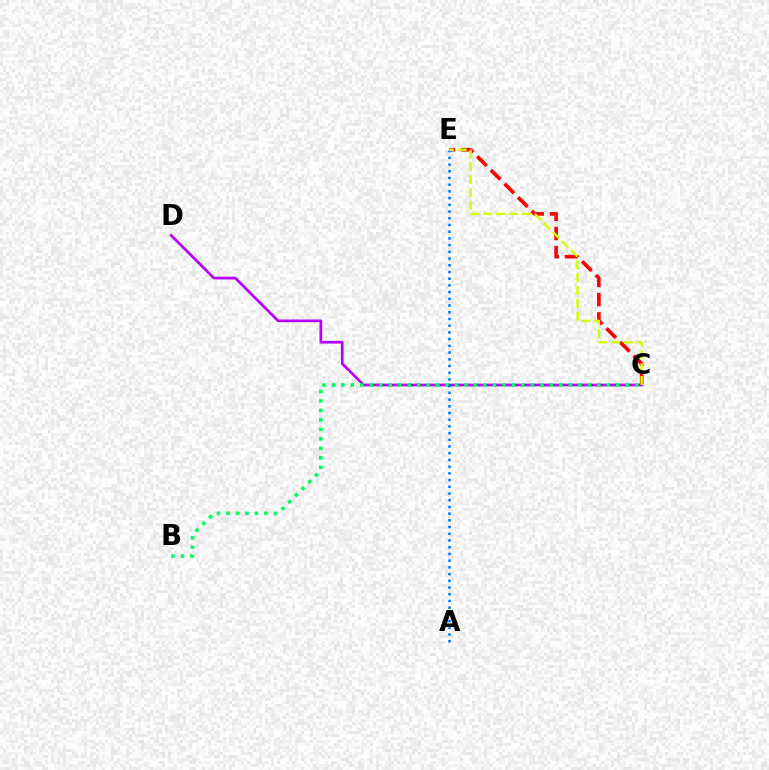{('C', 'E'): [{'color': '#ff0000', 'line_style': 'dashed', 'thickness': 2.62}, {'color': '#d1ff00', 'line_style': 'dashed', 'thickness': 1.75}], ('C', 'D'): [{'color': '#b900ff', 'line_style': 'solid', 'thickness': 1.96}], ('B', 'C'): [{'color': '#00ff5c', 'line_style': 'dotted', 'thickness': 2.58}], ('A', 'E'): [{'color': '#0074ff', 'line_style': 'dotted', 'thickness': 1.82}]}